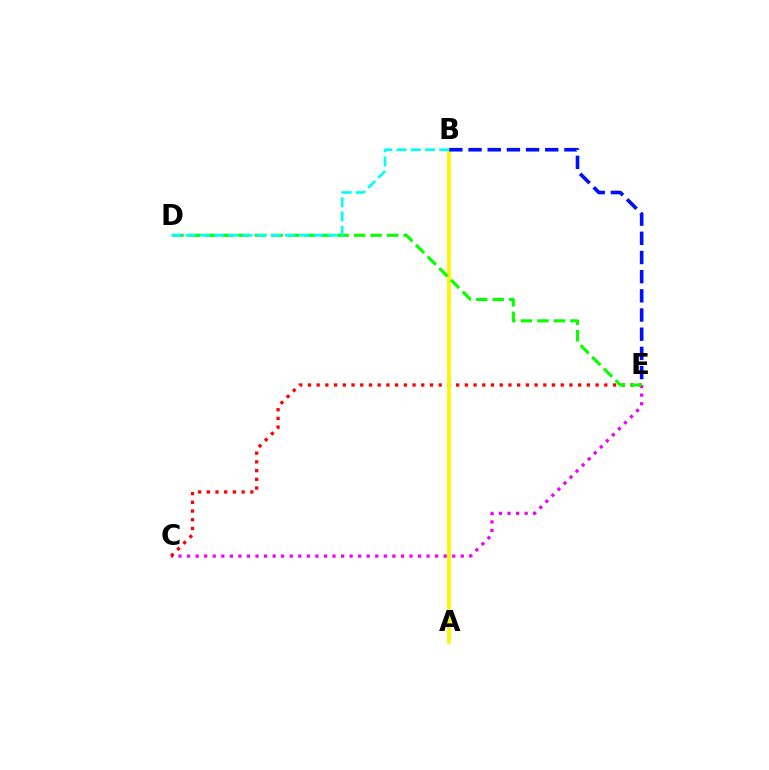{('C', 'E'): [{'color': '#ee00ff', 'line_style': 'dotted', 'thickness': 2.32}, {'color': '#ff0000', 'line_style': 'dotted', 'thickness': 2.37}], ('A', 'B'): [{'color': '#fcf500', 'line_style': 'solid', 'thickness': 2.72}], ('D', 'E'): [{'color': '#08ff00', 'line_style': 'dashed', 'thickness': 2.24}], ('B', 'E'): [{'color': '#0010ff', 'line_style': 'dashed', 'thickness': 2.61}], ('B', 'D'): [{'color': '#00fff6', 'line_style': 'dashed', 'thickness': 1.93}]}